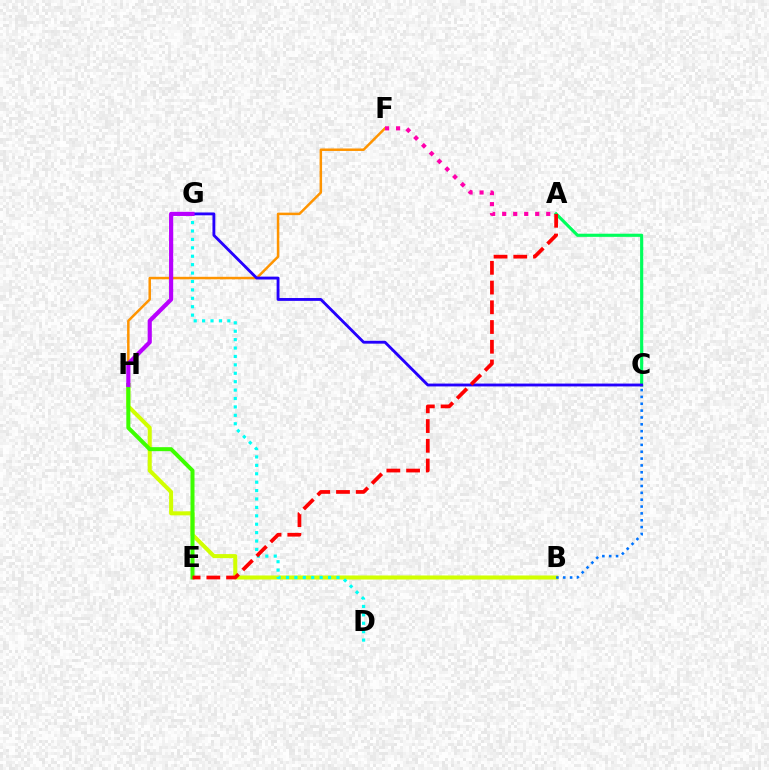{('B', 'H'): [{'color': '#d1ff00', 'line_style': 'solid', 'thickness': 2.9}], ('F', 'H'): [{'color': '#ff9400', 'line_style': 'solid', 'thickness': 1.79}], ('A', 'C'): [{'color': '#00ff5c', 'line_style': 'solid', 'thickness': 2.26}], ('D', 'G'): [{'color': '#00fff6', 'line_style': 'dotted', 'thickness': 2.29}], ('C', 'G'): [{'color': '#2500ff', 'line_style': 'solid', 'thickness': 2.05}], ('E', 'H'): [{'color': '#3dff00', 'line_style': 'solid', 'thickness': 2.88}], ('A', 'F'): [{'color': '#ff00ac', 'line_style': 'dotted', 'thickness': 2.99}], ('A', 'E'): [{'color': '#ff0000', 'line_style': 'dashed', 'thickness': 2.68}], ('G', 'H'): [{'color': '#b900ff', 'line_style': 'solid', 'thickness': 2.99}], ('B', 'C'): [{'color': '#0074ff', 'line_style': 'dotted', 'thickness': 1.86}]}